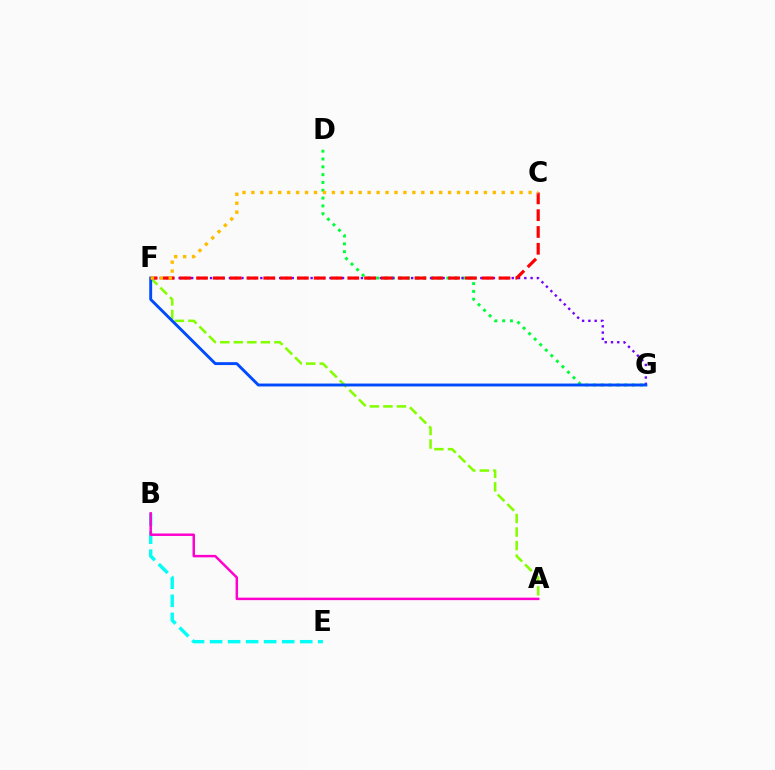{('D', 'G'): [{'color': '#00ff39', 'line_style': 'dotted', 'thickness': 2.12}], ('A', 'F'): [{'color': '#84ff00', 'line_style': 'dashed', 'thickness': 1.84}], ('F', 'G'): [{'color': '#7200ff', 'line_style': 'dotted', 'thickness': 1.71}, {'color': '#004bff', 'line_style': 'solid', 'thickness': 2.09}], ('C', 'F'): [{'color': '#ff0000', 'line_style': 'dashed', 'thickness': 2.28}, {'color': '#ffbd00', 'line_style': 'dotted', 'thickness': 2.43}], ('B', 'E'): [{'color': '#00fff6', 'line_style': 'dashed', 'thickness': 2.45}], ('A', 'B'): [{'color': '#ff00cf', 'line_style': 'solid', 'thickness': 1.78}]}